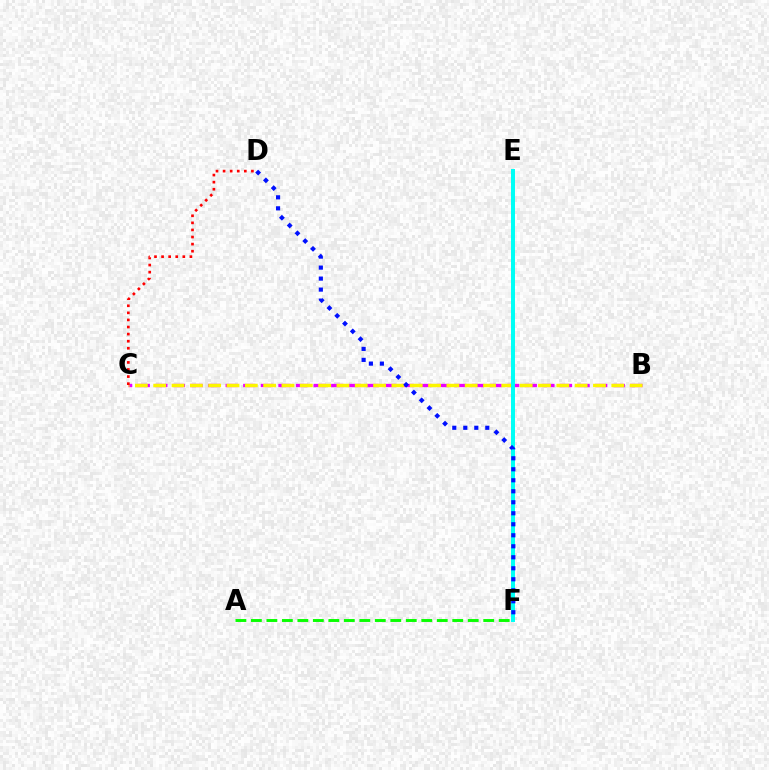{('B', 'C'): [{'color': '#ee00ff', 'line_style': 'dashed', 'thickness': 2.39}, {'color': '#fcf500', 'line_style': 'dashed', 'thickness': 2.49}], ('E', 'F'): [{'color': '#00fff6', 'line_style': 'solid', 'thickness': 2.86}], ('C', 'D'): [{'color': '#ff0000', 'line_style': 'dotted', 'thickness': 1.92}], ('A', 'F'): [{'color': '#08ff00', 'line_style': 'dashed', 'thickness': 2.1}], ('D', 'F'): [{'color': '#0010ff', 'line_style': 'dotted', 'thickness': 2.99}]}